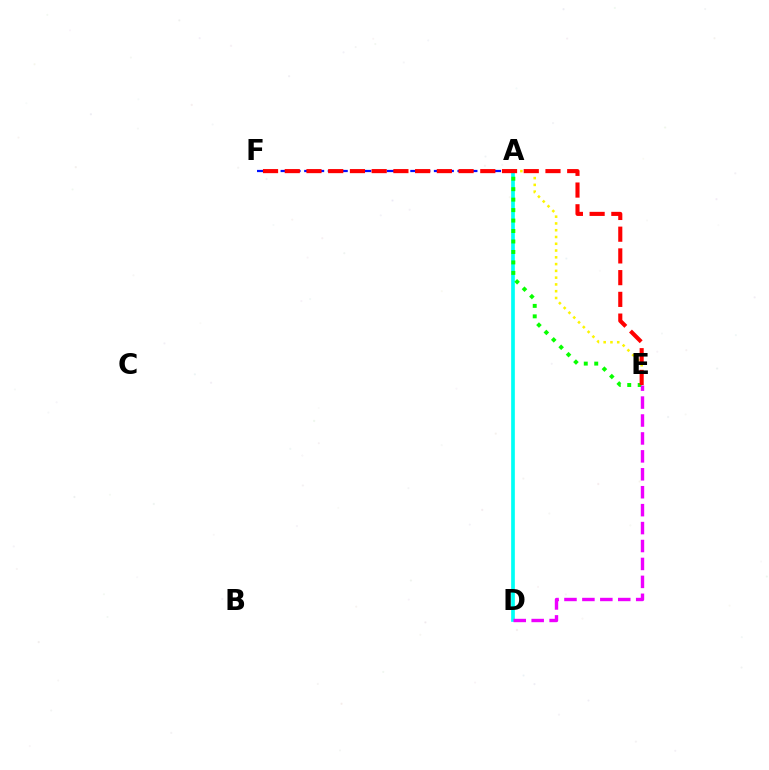{('A', 'F'): [{'color': '#0010ff', 'line_style': 'dashed', 'thickness': 1.6}], ('A', 'D'): [{'color': '#00fff6', 'line_style': 'solid', 'thickness': 2.66}], ('A', 'E'): [{'color': '#08ff00', 'line_style': 'dotted', 'thickness': 2.84}, {'color': '#fcf500', 'line_style': 'dotted', 'thickness': 1.84}], ('E', 'F'): [{'color': '#ff0000', 'line_style': 'dashed', 'thickness': 2.95}], ('D', 'E'): [{'color': '#ee00ff', 'line_style': 'dashed', 'thickness': 2.44}]}